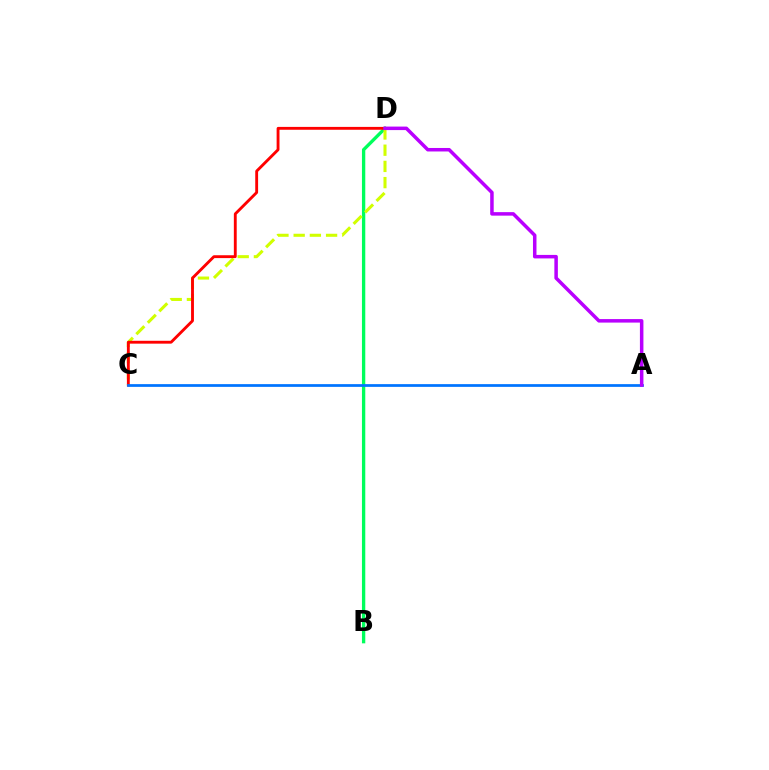{('B', 'D'): [{'color': '#00ff5c', 'line_style': 'solid', 'thickness': 2.4}], ('C', 'D'): [{'color': '#d1ff00', 'line_style': 'dashed', 'thickness': 2.2}, {'color': '#ff0000', 'line_style': 'solid', 'thickness': 2.06}], ('A', 'C'): [{'color': '#0074ff', 'line_style': 'solid', 'thickness': 1.97}], ('A', 'D'): [{'color': '#b900ff', 'line_style': 'solid', 'thickness': 2.52}]}